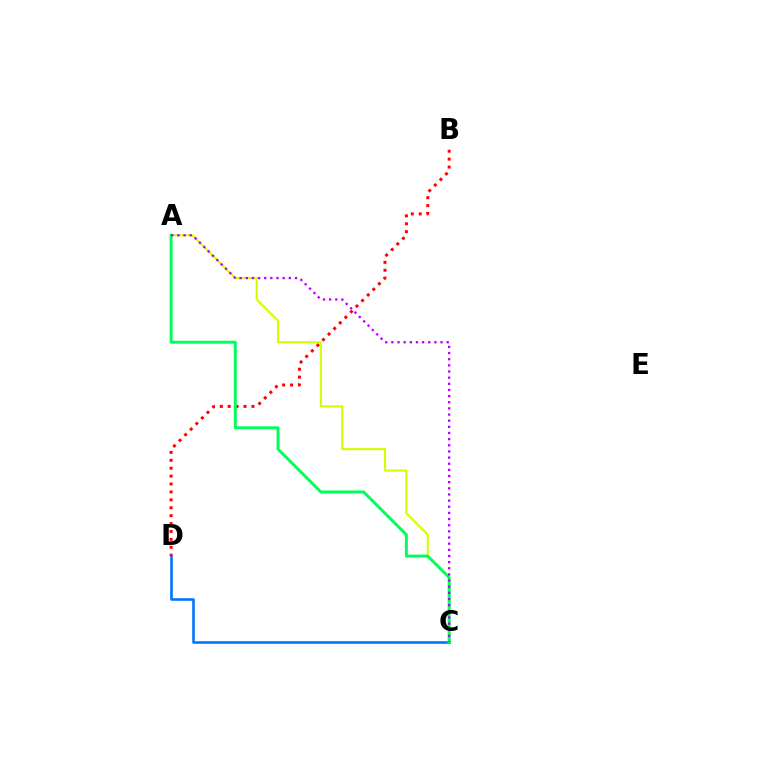{('A', 'C'): [{'color': '#d1ff00', 'line_style': 'solid', 'thickness': 1.52}, {'color': '#00ff5c', 'line_style': 'solid', 'thickness': 2.14}, {'color': '#b900ff', 'line_style': 'dotted', 'thickness': 1.67}], ('C', 'D'): [{'color': '#0074ff', 'line_style': 'solid', 'thickness': 1.85}], ('B', 'D'): [{'color': '#ff0000', 'line_style': 'dotted', 'thickness': 2.15}]}